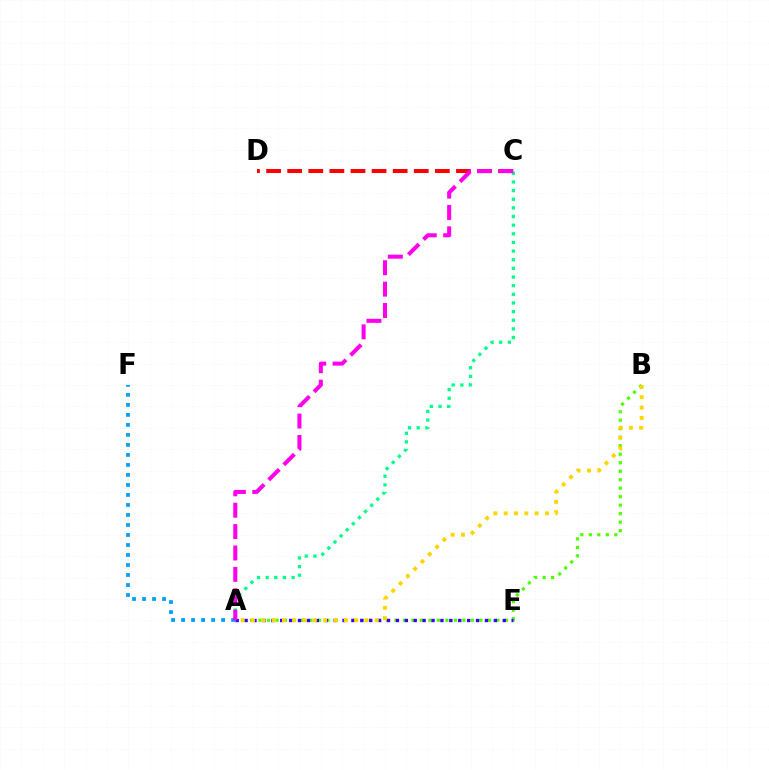{('A', 'C'): [{'color': '#00ff86', 'line_style': 'dotted', 'thickness': 2.35}, {'color': '#ff00ed', 'line_style': 'dashed', 'thickness': 2.9}], ('A', 'F'): [{'color': '#009eff', 'line_style': 'dotted', 'thickness': 2.72}], ('A', 'B'): [{'color': '#4fff00', 'line_style': 'dotted', 'thickness': 2.31}, {'color': '#ffd500', 'line_style': 'dotted', 'thickness': 2.8}], ('C', 'D'): [{'color': '#ff0000', 'line_style': 'dashed', 'thickness': 2.87}], ('A', 'E'): [{'color': '#3700ff', 'line_style': 'dotted', 'thickness': 2.42}]}